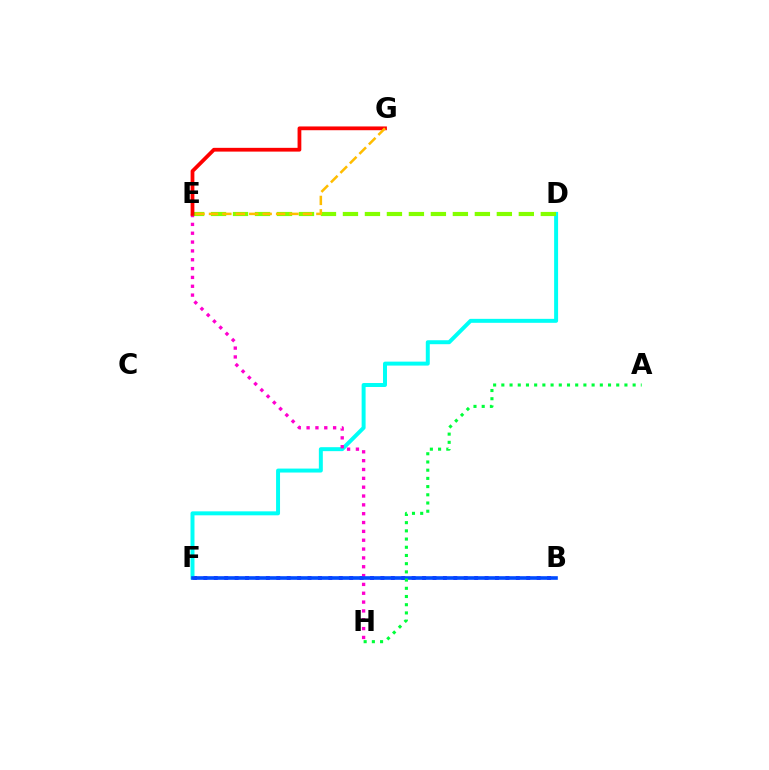{('B', 'F'): [{'color': '#7200ff', 'line_style': 'dotted', 'thickness': 2.83}, {'color': '#004bff', 'line_style': 'solid', 'thickness': 2.61}], ('D', 'F'): [{'color': '#00fff6', 'line_style': 'solid', 'thickness': 2.86}], ('E', 'H'): [{'color': '#ff00cf', 'line_style': 'dotted', 'thickness': 2.4}], ('D', 'E'): [{'color': '#84ff00', 'line_style': 'dashed', 'thickness': 2.99}], ('E', 'G'): [{'color': '#ff0000', 'line_style': 'solid', 'thickness': 2.71}, {'color': '#ffbd00', 'line_style': 'dashed', 'thickness': 1.82}], ('A', 'H'): [{'color': '#00ff39', 'line_style': 'dotted', 'thickness': 2.23}]}